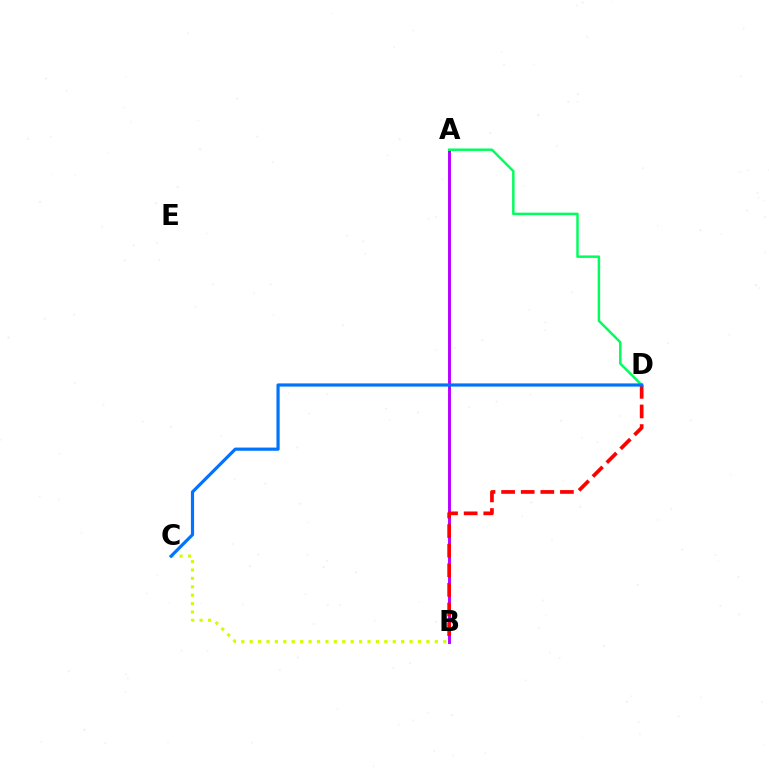{('B', 'C'): [{'color': '#d1ff00', 'line_style': 'dotted', 'thickness': 2.29}], ('A', 'B'): [{'color': '#b900ff', 'line_style': 'solid', 'thickness': 2.1}], ('A', 'D'): [{'color': '#00ff5c', 'line_style': 'solid', 'thickness': 1.78}], ('B', 'D'): [{'color': '#ff0000', 'line_style': 'dashed', 'thickness': 2.66}], ('C', 'D'): [{'color': '#0074ff', 'line_style': 'solid', 'thickness': 2.29}]}